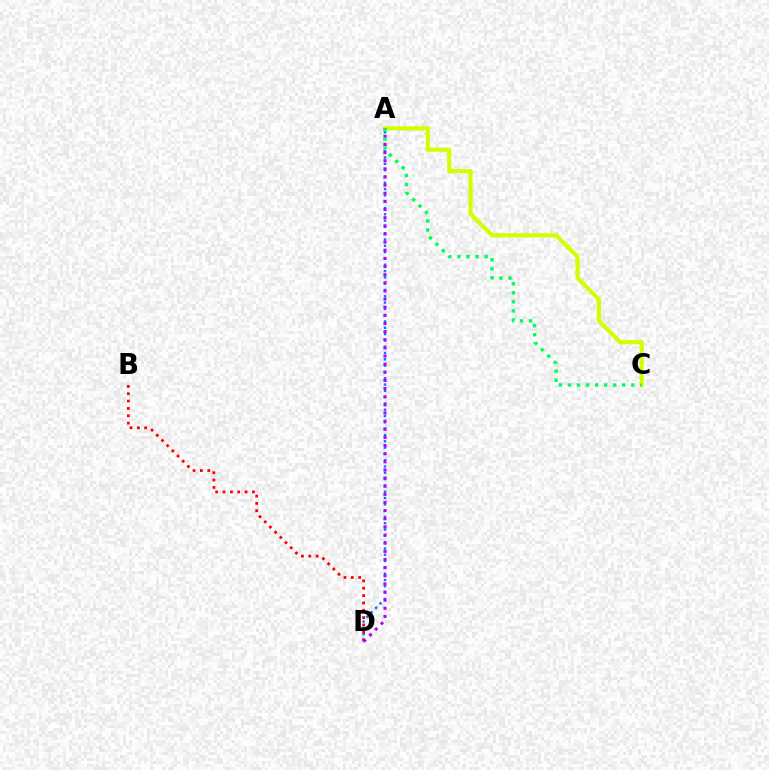{('B', 'D'): [{'color': '#ff0000', 'line_style': 'dotted', 'thickness': 1.99}], ('A', 'C'): [{'color': '#d1ff00', 'line_style': 'solid', 'thickness': 2.98}, {'color': '#00ff5c', 'line_style': 'dotted', 'thickness': 2.46}], ('A', 'D'): [{'color': '#0074ff', 'line_style': 'dotted', 'thickness': 1.71}, {'color': '#b900ff', 'line_style': 'dotted', 'thickness': 2.21}]}